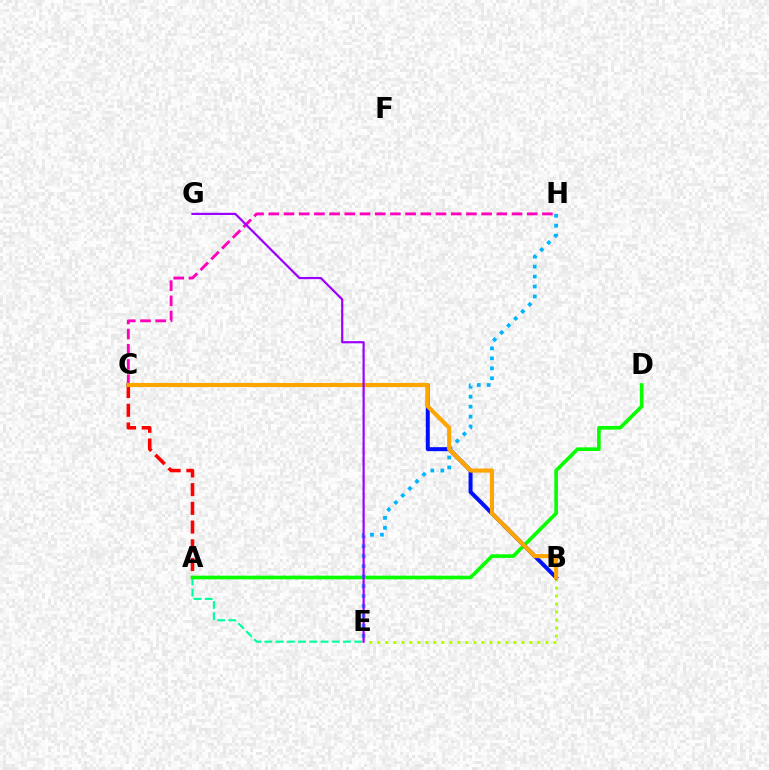{('A', 'C'): [{'color': '#ff0000', 'line_style': 'dashed', 'thickness': 2.54}], ('A', 'E'): [{'color': '#00ff9d', 'line_style': 'dashed', 'thickness': 1.53}], ('B', 'E'): [{'color': '#b3ff00', 'line_style': 'dotted', 'thickness': 2.18}], ('A', 'D'): [{'color': '#08ff00', 'line_style': 'solid', 'thickness': 2.63}], ('C', 'H'): [{'color': '#ff00bd', 'line_style': 'dashed', 'thickness': 2.07}], ('B', 'C'): [{'color': '#0010ff', 'line_style': 'solid', 'thickness': 2.88}, {'color': '#ffa500', 'line_style': 'solid', 'thickness': 2.96}], ('E', 'H'): [{'color': '#00b5ff', 'line_style': 'dotted', 'thickness': 2.7}], ('E', 'G'): [{'color': '#9b00ff', 'line_style': 'solid', 'thickness': 1.58}]}